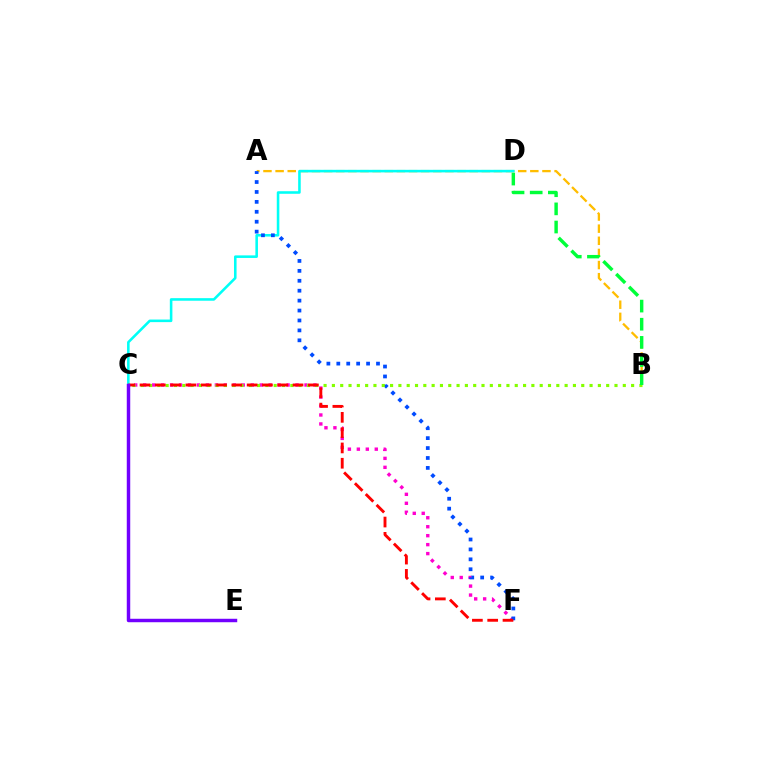{('A', 'B'): [{'color': '#ffbd00', 'line_style': 'dashed', 'thickness': 1.65}], ('C', 'D'): [{'color': '#00fff6', 'line_style': 'solid', 'thickness': 1.85}], ('C', 'F'): [{'color': '#ff00cf', 'line_style': 'dotted', 'thickness': 2.44}, {'color': '#ff0000', 'line_style': 'dashed', 'thickness': 2.08}], ('A', 'F'): [{'color': '#004bff', 'line_style': 'dotted', 'thickness': 2.7}], ('B', 'C'): [{'color': '#84ff00', 'line_style': 'dotted', 'thickness': 2.26}], ('B', 'D'): [{'color': '#00ff39', 'line_style': 'dashed', 'thickness': 2.47}], ('C', 'E'): [{'color': '#7200ff', 'line_style': 'solid', 'thickness': 2.48}]}